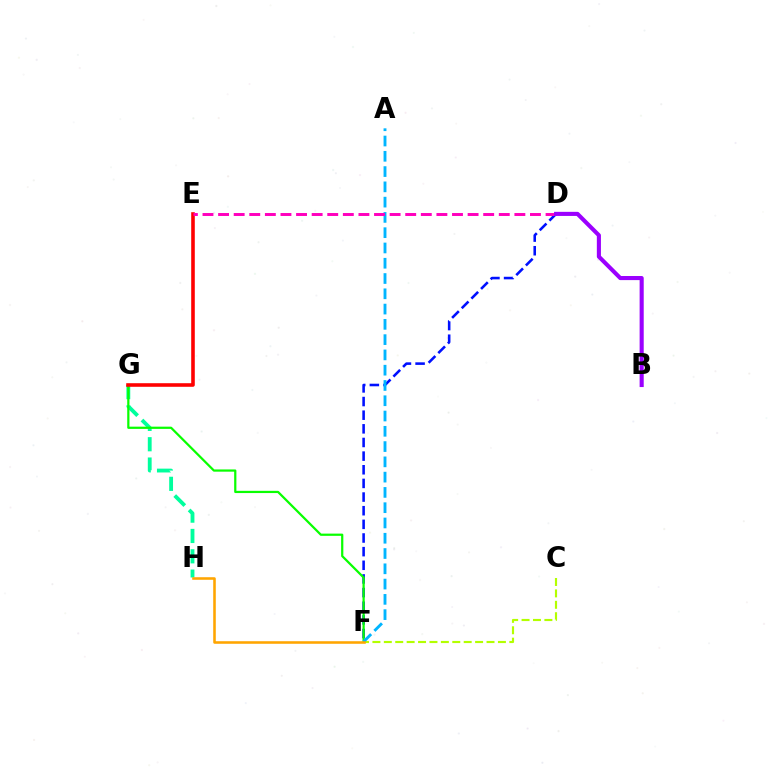{('D', 'F'): [{'color': '#0010ff', 'line_style': 'dashed', 'thickness': 1.85}], ('C', 'F'): [{'color': '#b3ff00', 'line_style': 'dashed', 'thickness': 1.55}], ('G', 'H'): [{'color': '#00ff9d', 'line_style': 'dashed', 'thickness': 2.76}], ('F', 'G'): [{'color': '#08ff00', 'line_style': 'solid', 'thickness': 1.6}], ('A', 'F'): [{'color': '#00b5ff', 'line_style': 'dashed', 'thickness': 2.08}], ('E', 'G'): [{'color': '#ff0000', 'line_style': 'solid', 'thickness': 2.58}], ('F', 'H'): [{'color': '#ffa500', 'line_style': 'solid', 'thickness': 1.85}], ('D', 'E'): [{'color': '#ff00bd', 'line_style': 'dashed', 'thickness': 2.12}], ('B', 'D'): [{'color': '#9b00ff', 'line_style': 'solid', 'thickness': 2.95}]}